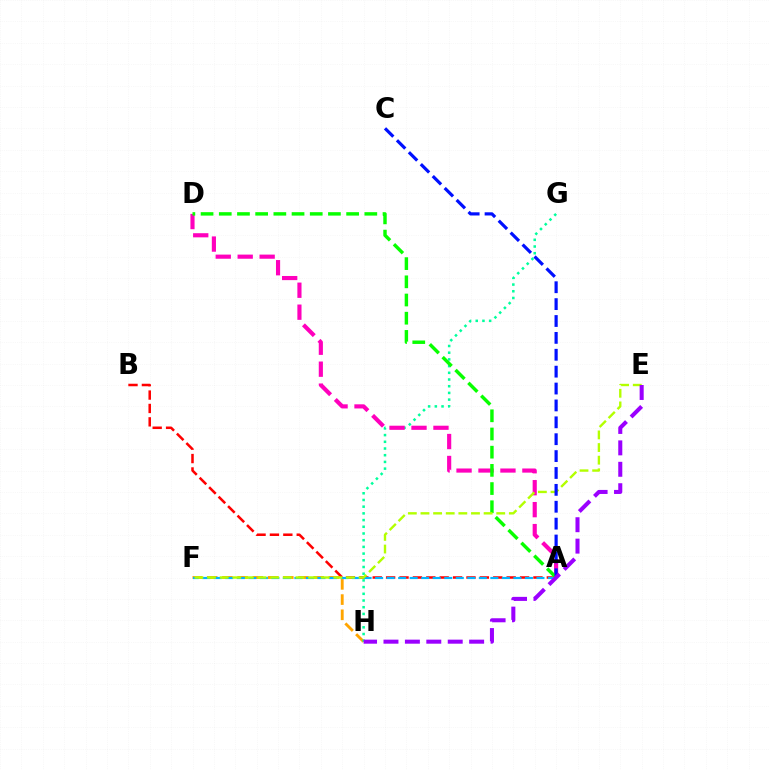{('F', 'H'): [{'color': '#ffa500', 'line_style': 'dashed', 'thickness': 2.07}], ('A', 'B'): [{'color': '#ff0000', 'line_style': 'dashed', 'thickness': 1.82}], ('A', 'F'): [{'color': '#00b5ff', 'line_style': 'dashed', 'thickness': 1.57}], ('G', 'H'): [{'color': '#00ff9d', 'line_style': 'dotted', 'thickness': 1.82}], ('A', 'D'): [{'color': '#ff00bd', 'line_style': 'dashed', 'thickness': 2.98}, {'color': '#08ff00', 'line_style': 'dashed', 'thickness': 2.47}], ('E', 'F'): [{'color': '#b3ff00', 'line_style': 'dashed', 'thickness': 1.72}], ('A', 'C'): [{'color': '#0010ff', 'line_style': 'dashed', 'thickness': 2.29}], ('E', 'H'): [{'color': '#9b00ff', 'line_style': 'dashed', 'thickness': 2.91}]}